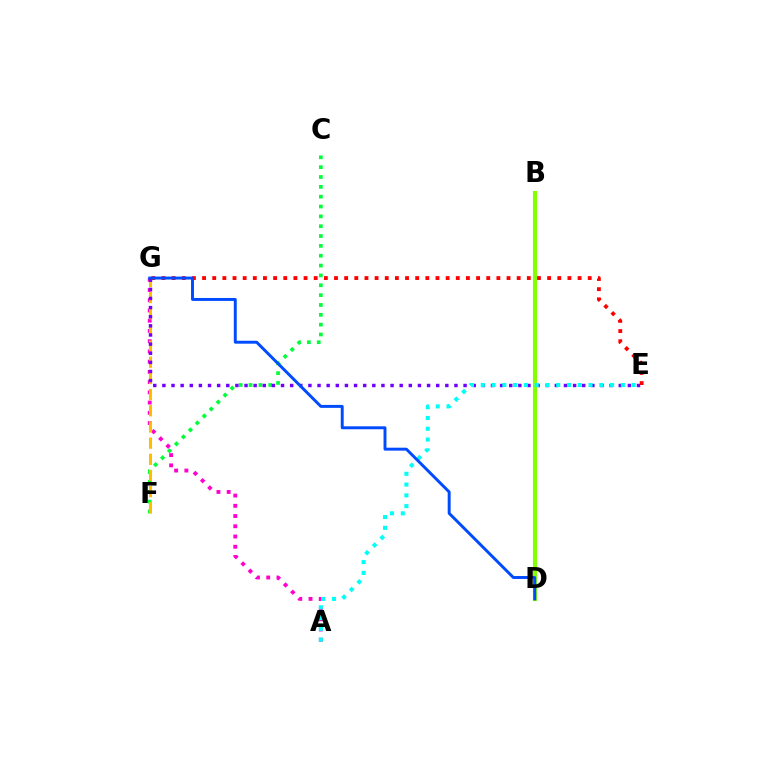{('C', 'F'): [{'color': '#00ff39', 'line_style': 'dotted', 'thickness': 2.67}], ('A', 'G'): [{'color': '#ff00cf', 'line_style': 'dotted', 'thickness': 2.78}], ('F', 'G'): [{'color': '#ffbd00', 'line_style': 'dashed', 'thickness': 2.2}], ('E', 'G'): [{'color': '#7200ff', 'line_style': 'dotted', 'thickness': 2.48}, {'color': '#ff0000', 'line_style': 'dotted', 'thickness': 2.76}], ('B', 'D'): [{'color': '#84ff00', 'line_style': 'solid', 'thickness': 2.99}], ('A', 'E'): [{'color': '#00fff6', 'line_style': 'dotted', 'thickness': 2.93}], ('D', 'G'): [{'color': '#004bff', 'line_style': 'solid', 'thickness': 2.12}]}